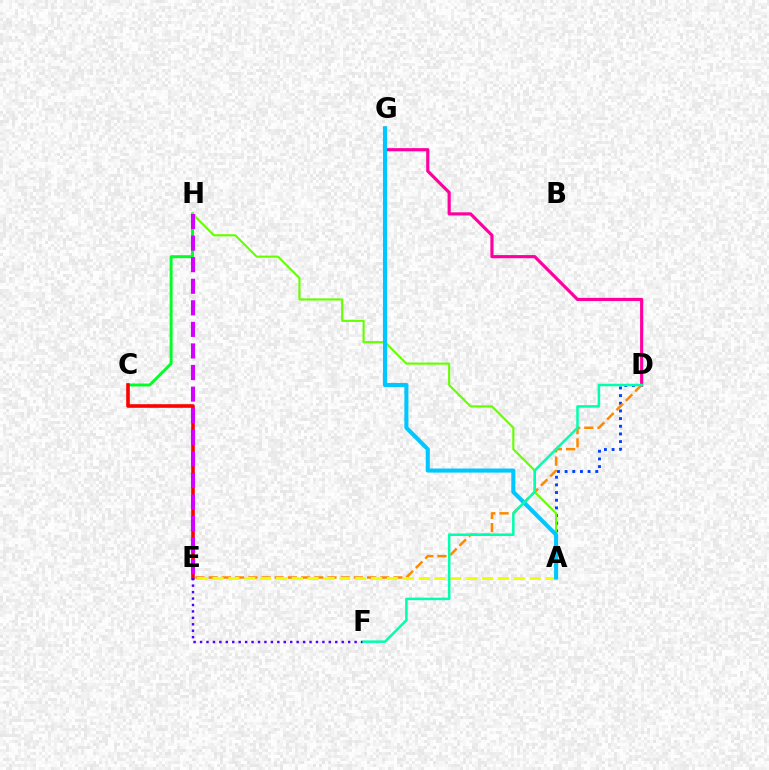{('A', 'D'): [{'color': '#003fff', 'line_style': 'dotted', 'thickness': 2.08}], ('C', 'H'): [{'color': '#00ff27', 'line_style': 'solid', 'thickness': 2.12}], ('A', 'H'): [{'color': '#66ff00', 'line_style': 'solid', 'thickness': 1.54}], ('C', 'E'): [{'color': '#ff0000', 'line_style': 'solid', 'thickness': 2.59}], ('D', 'G'): [{'color': '#ff00a0', 'line_style': 'solid', 'thickness': 2.28}], ('D', 'E'): [{'color': '#ff8800', 'line_style': 'dashed', 'thickness': 1.79}], ('E', 'F'): [{'color': '#4f00ff', 'line_style': 'dotted', 'thickness': 1.75}], ('A', 'E'): [{'color': '#eeff00', 'line_style': 'dashed', 'thickness': 2.15}], ('A', 'G'): [{'color': '#00c7ff', 'line_style': 'solid', 'thickness': 2.94}], ('E', 'H'): [{'color': '#d600ff', 'line_style': 'dashed', 'thickness': 2.93}], ('D', 'F'): [{'color': '#00ffaf', 'line_style': 'solid', 'thickness': 1.82}]}